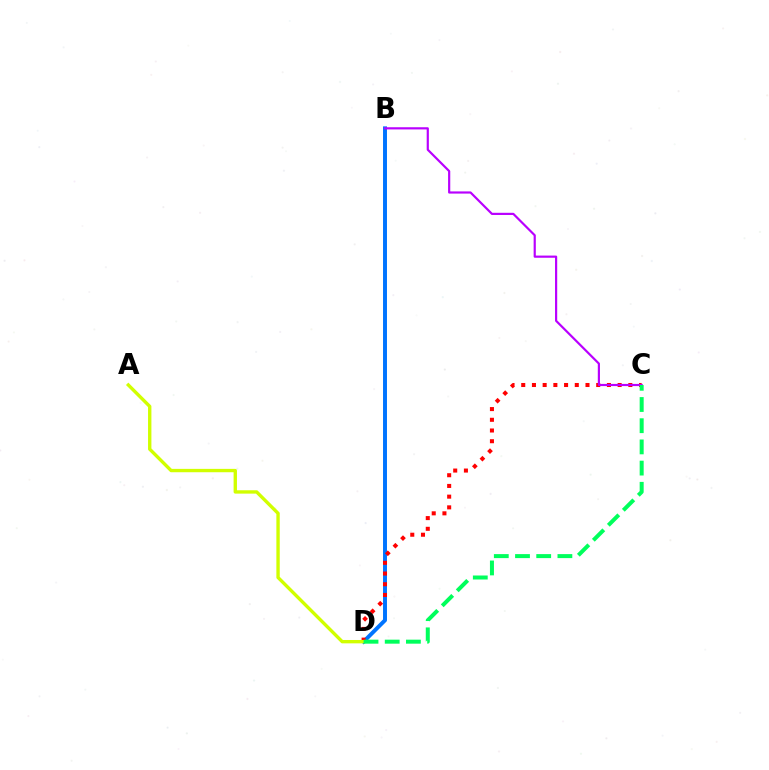{('B', 'D'): [{'color': '#0074ff', 'line_style': 'solid', 'thickness': 2.84}], ('C', 'D'): [{'color': '#ff0000', 'line_style': 'dotted', 'thickness': 2.91}, {'color': '#00ff5c', 'line_style': 'dashed', 'thickness': 2.88}], ('A', 'D'): [{'color': '#d1ff00', 'line_style': 'solid', 'thickness': 2.42}], ('B', 'C'): [{'color': '#b900ff', 'line_style': 'solid', 'thickness': 1.57}]}